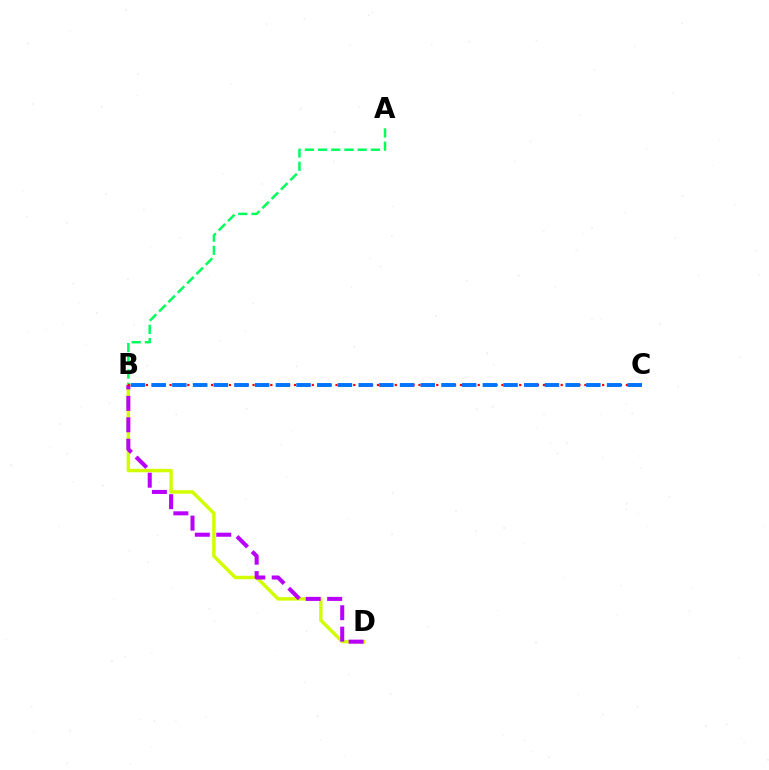{('B', 'D'): [{'color': '#d1ff00', 'line_style': 'solid', 'thickness': 2.47}, {'color': '#b900ff', 'line_style': 'dashed', 'thickness': 2.91}], ('A', 'B'): [{'color': '#00ff5c', 'line_style': 'dashed', 'thickness': 1.79}], ('B', 'C'): [{'color': '#ff0000', 'line_style': 'dotted', 'thickness': 1.61}, {'color': '#0074ff', 'line_style': 'dashed', 'thickness': 2.81}]}